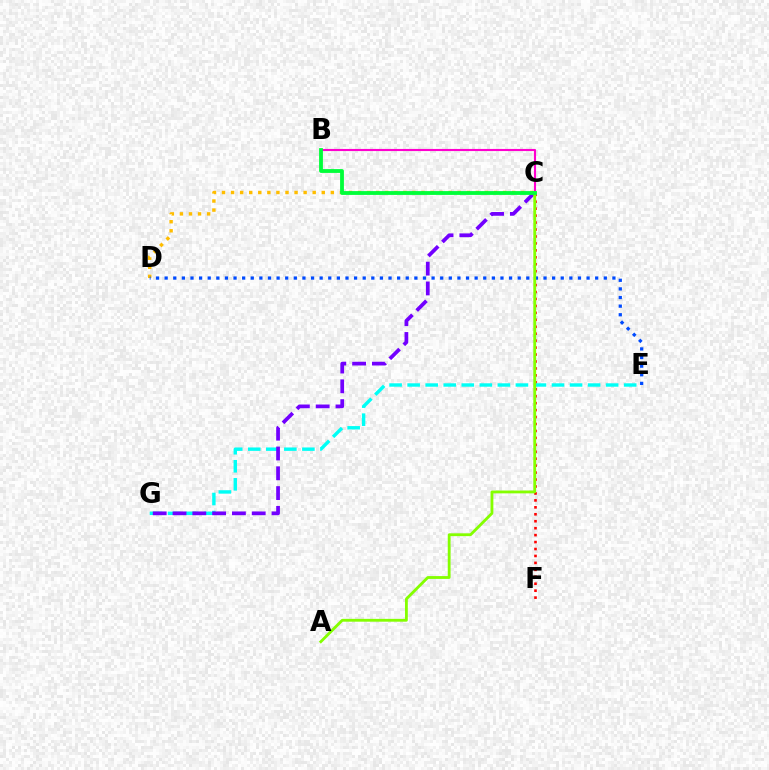{('C', 'F'): [{'color': '#ff0000', 'line_style': 'dotted', 'thickness': 1.89}], ('E', 'G'): [{'color': '#00fff6', 'line_style': 'dashed', 'thickness': 2.45}], ('B', 'C'): [{'color': '#ff00cf', 'line_style': 'solid', 'thickness': 1.53}, {'color': '#00ff39', 'line_style': 'solid', 'thickness': 2.75}], ('C', 'G'): [{'color': '#7200ff', 'line_style': 'dashed', 'thickness': 2.69}], ('C', 'D'): [{'color': '#ffbd00', 'line_style': 'dotted', 'thickness': 2.46}], ('D', 'E'): [{'color': '#004bff', 'line_style': 'dotted', 'thickness': 2.34}], ('A', 'C'): [{'color': '#84ff00', 'line_style': 'solid', 'thickness': 2.04}]}